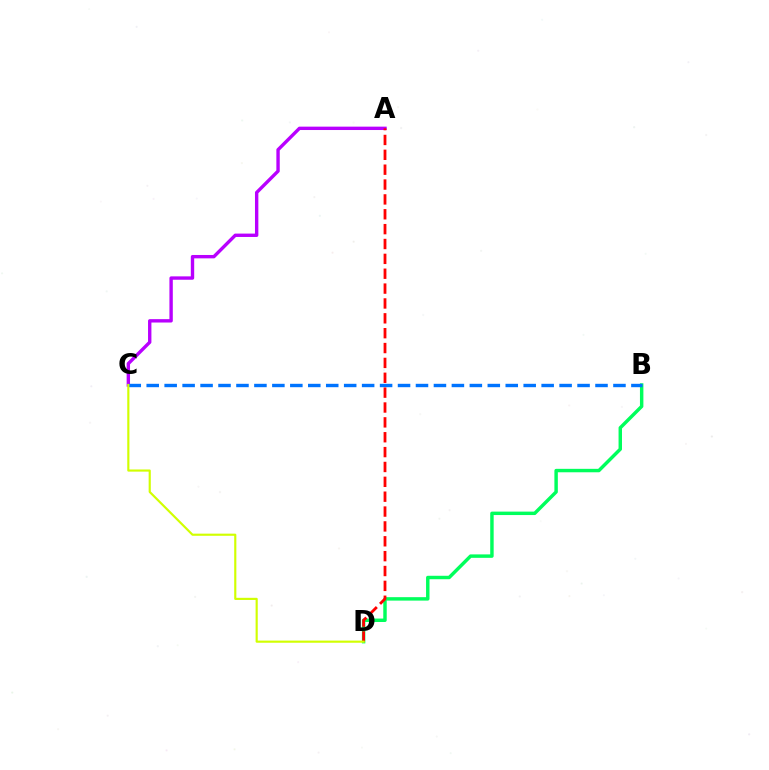{('B', 'D'): [{'color': '#00ff5c', 'line_style': 'solid', 'thickness': 2.48}], ('A', 'C'): [{'color': '#b900ff', 'line_style': 'solid', 'thickness': 2.43}], ('B', 'C'): [{'color': '#0074ff', 'line_style': 'dashed', 'thickness': 2.44}], ('A', 'D'): [{'color': '#ff0000', 'line_style': 'dashed', 'thickness': 2.02}], ('C', 'D'): [{'color': '#d1ff00', 'line_style': 'solid', 'thickness': 1.55}]}